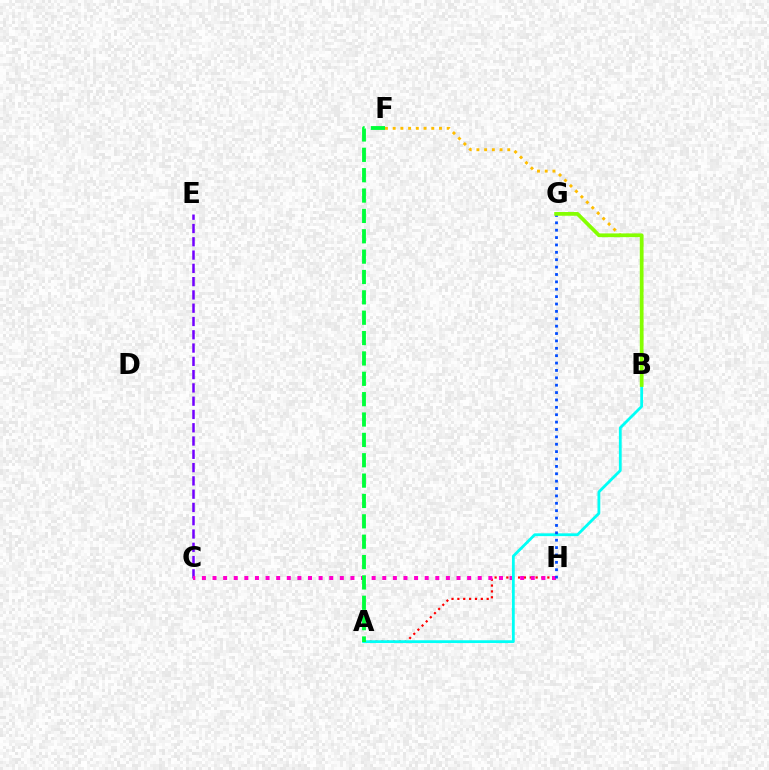{('A', 'H'): [{'color': '#ff0000', 'line_style': 'dotted', 'thickness': 1.59}], ('C', 'E'): [{'color': '#7200ff', 'line_style': 'dashed', 'thickness': 1.8}], ('C', 'H'): [{'color': '#ff00cf', 'line_style': 'dotted', 'thickness': 2.88}], ('B', 'F'): [{'color': '#ffbd00', 'line_style': 'dotted', 'thickness': 2.1}], ('A', 'B'): [{'color': '#00fff6', 'line_style': 'solid', 'thickness': 2.02}], ('G', 'H'): [{'color': '#004bff', 'line_style': 'dotted', 'thickness': 2.01}], ('B', 'G'): [{'color': '#84ff00', 'line_style': 'solid', 'thickness': 2.69}], ('A', 'F'): [{'color': '#00ff39', 'line_style': 'dashed', 'thickness': 2.77}]}